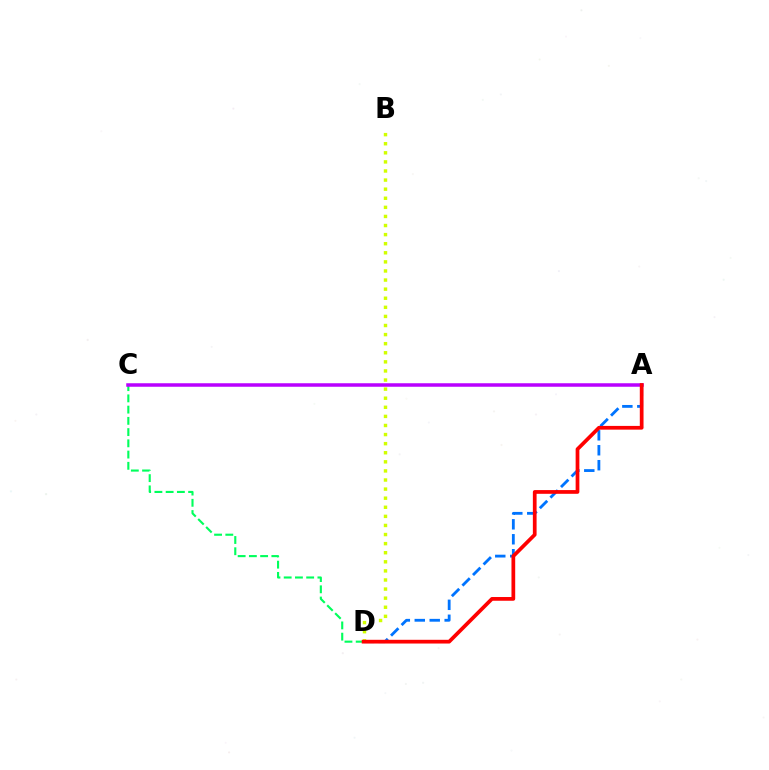{('B', 'D'): [{'color': '#d1ff00', 'line_style': 'dotted', 'thickness': 2.47}], ('C', 'D'): [{'color': '#00ff5c', 'line_style': 'dashed', 'thickness': 1.53}], ('A', 'D'): [{'color': '#0074ff', 'line_style': 'dashed', 'thickness': 2.03}, {'color': '#ff0000', 'line_style': 'solid', 'thickness': 2.68}], ('A', 'C'): [{'color': '#b900ff', 'line_style': 'solid', 'thickness': 2.53}]}